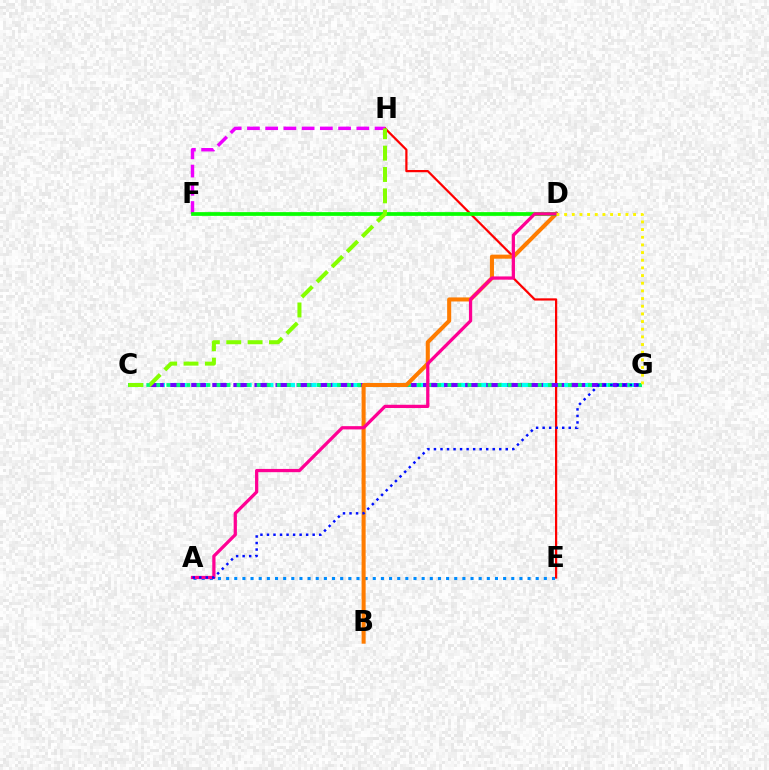{('C', 'G'): [{'color': '#00fff6', 'line_style': 'dashed', 'thickness': 2.95}, {'color': '#7200ff', 'line_style': 'dashed', 'thickness': 2.86}, {'color': '#00ff74', 'line_style': 'dotted', 'thickness': 2.73}], ('E', 'H'): [{'color': '#ff0000', 'line_style': 'solid', 'thickness': 1.6}], ('F', 'H'): [{'color': '#ee00ff', 'line_style': 'dashed', 'thickness': 2.48}], ('A', 'E'): [{'color': '#008cff', 'line_style': 'dotted', 'thickness': 2.21}], ('B', 'D'): [{'color': '#ff7c00', 'line_style': 'solid', 'thickness': 2.92}], ('D', 'F'): [{'color': '#08ff00', 'line_style': 'solid', 'thickness': 2.69}], ('C', 'H'): [{'color': '#84ff00', 'line_style': 'dashed', 'thickness': 2.9}], ('A', 'D'): [{'color': '#ff0094', 'line_style': 'solid', 'thickness': 2.34}], ('A', 'G'): [{'color': '#0010ff', 'line_style': 'dotted', 'thickness': 1.77}], ('D', 'G'): [{'color': '#fcf500', 'line_style': 'dotted', 'thickness': 2.08}]}